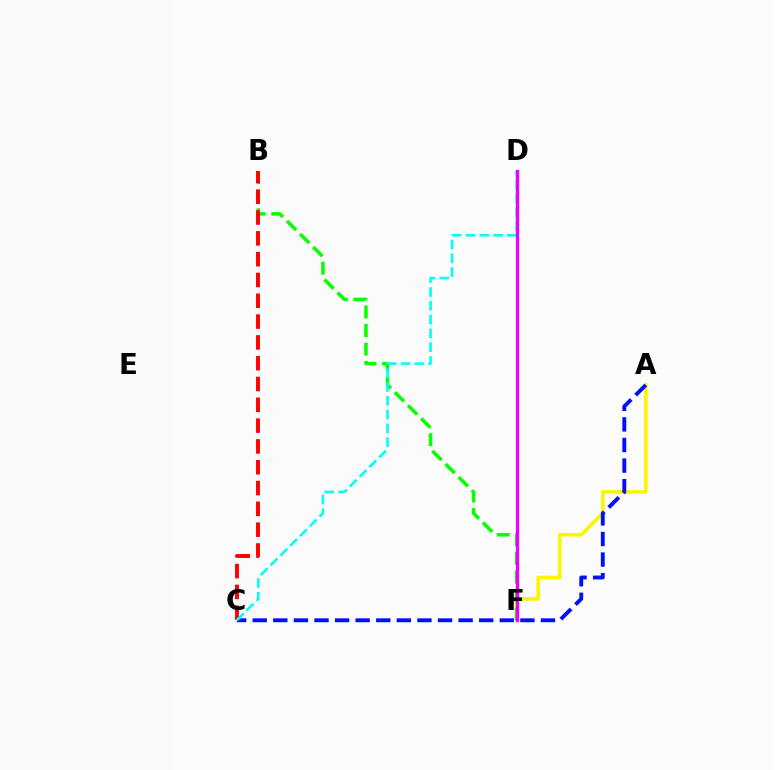{('A', 'F'): [{'color': '#fcf500', 'line_style': 'solid', 'thickness': 2.6}], ('A', 'C'): [{'color': '#0010ff', 'line_style': 'dashed', 'thickness': 2.8}], ('B', 'F'): [{'color': '#08ff00', 'line_style': 'dashed', 'thickness': 2.52}], ('B', 'C'): [{'color': '#ff0000', 'line_style': 'dashed', 'thickness': 2.83}], ('C', 'D'): [{'color': '#00fff6', 'line_style': 'dashed', 'thickness': 1.88}], ('D', 'F'): [{'color': '#ee00ff', 'line_style': 'solid', 'thickness': 2.36}]}